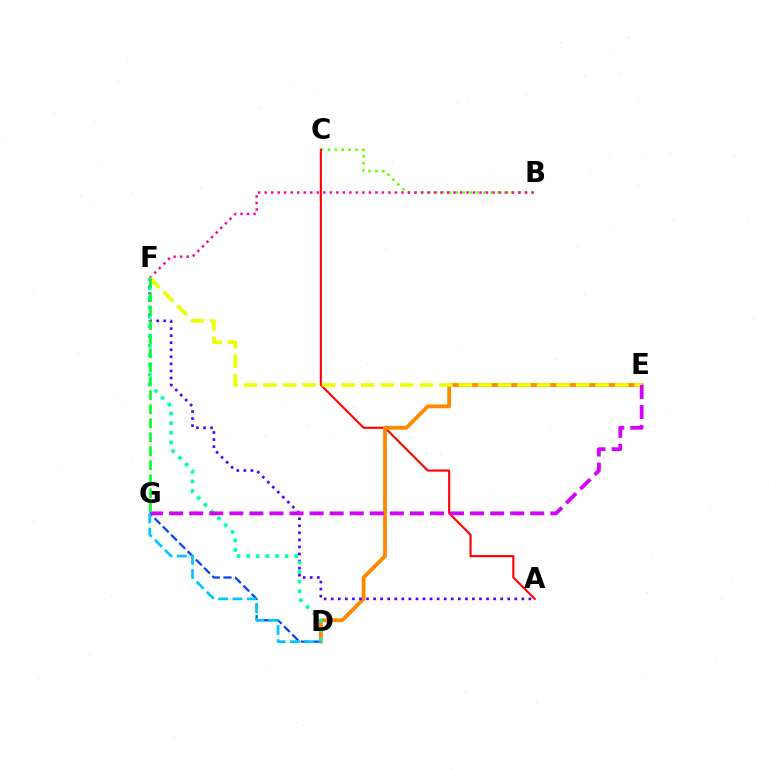{('B', 'C'): [{'color': '#66ff00', 'line_style': 'dotted', 'thickness': 1.87}], ('A', 'C'): [{'color': '#ff0000', 'line_style': 'solid', 'thickness': 1.51}], ('D', 'E'): [{'color': '#ff8800', 'line_style': 'solid', 'thickness': 2.74}], ('D', 'G'): [{'color': '#003fff', 'line_style': 'dashed', 'thickness': 1.59}, {'color': '#00c7ff', 'line_style': 'dashed', 'thickness': 1.95}], ('B', 'F'): [{'color': '#ff00a0', 'line_style': 'dotted', 'thickness': 1.77}], ('E', 'F'): [{'color': '#eeff00', 'line_style': 'dashed', 'thickness': 2.65}], ('A', 'F'): [{'color': '#4f00ff', 'line_style': 'dotted', 'thickness': 1.92}], ('D', 'F'): [{'color': '#00ffaf', 'line_style': 'dotted', 'thickness': 2.6}], ('E', 'G'): [{'color': '#d600ff', 'line_style': 'dashed', 'thickness': 2.73}], ('F', 'G'): [{'color': '#00ff27', 'line_style': 'dashed', 'thickness': 1.9}]}